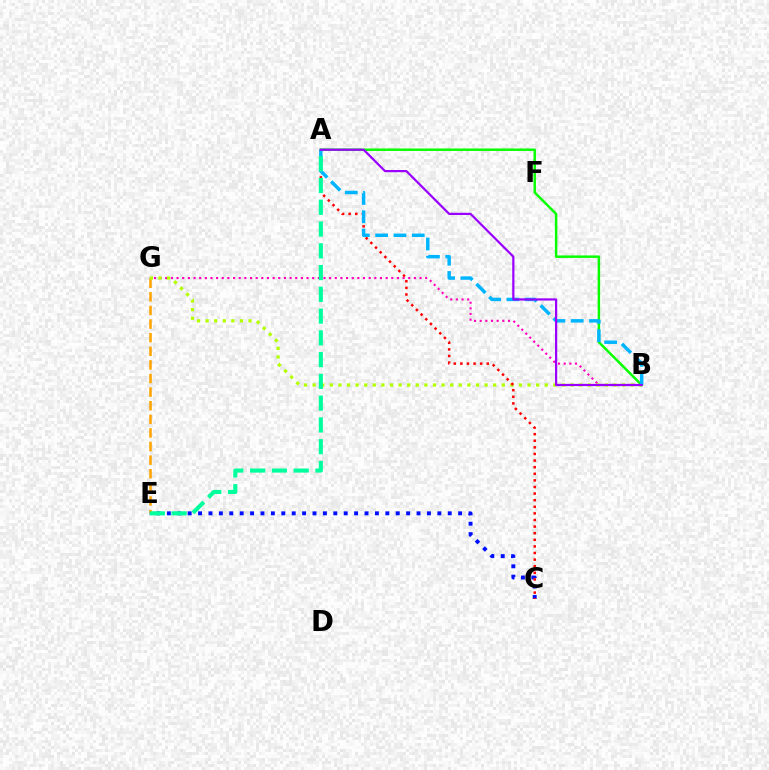{('C', 'E'): [{'color': '#0010ff', 'line_style': 'dotted', 'thickness': 2.83}], ('B', 'G'): [{'color': '#ff00bd', 'line_style': 'dotted', 'thickness': 1.54}, {'color': '#b3ff00', 'line_style': 'dotted', 'thickness': 2.34}], ('E', 'G'): [{'color': '#ffa500', 'line_style': 'dashed', 'thickness': 1.85}], ('A', 'B'): [{'color': '#08ff00', 'line_style': 'solid', 'thickness': 1.78}, {'color': '#00b5ff', 'line_style': 'dashed', 'thickness': 2.48}, {'color': '#9b00ff', 'line_style': 'solid', 'thickness': 1.6}], ('A', 'C'): [{'color': '#ff0000', 'line_style': 'dotted', 'thickness': 1.79}], ('A', 'E'): [{'color': '#00ff9d', 'line_style': 'dashed', 'thickness': 2.96}]}